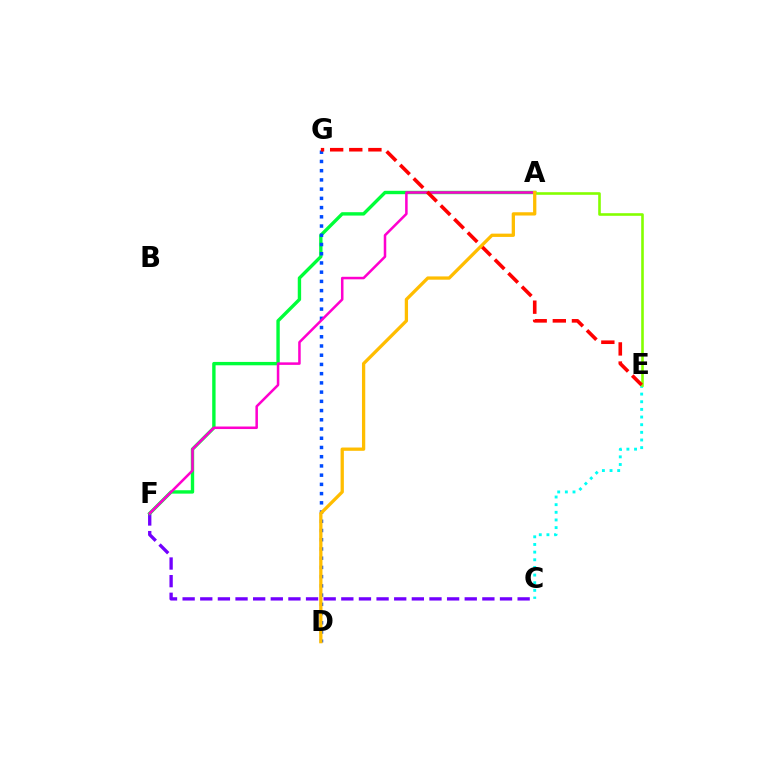{('C', 'F'): [{'color': '#7200ff', 'line_style': 'dashed', 'thickness': 2.4}], ('A', 'F'): [{'color': '#00ff39', 'line_style': 'solid', 'thickness': 2.43}, {'color': '#ff00cf', 'line_style': 'solid', 'thickness': 1.82}], ('D', 'G'): [{'color': '#004bff', 'line_style': 'dotted', 'thickness': 2.51}], ('C', 'E'): [{'color': '#00fff6', 'line_style': 'dotted', 'thickness': 2.08}], ('A', 'E'): [{'color': '#84ff00', 'line_style': 'solid', 'thickness': 1.88}], ('E', 'G'): [{'color': '#ff0000', 'line_style': 'dashed', 'thickness': 2.6}], ('A', 'D'): [{'color': '#ffbd00', 'line_style': 'solid', 'thickness': 2.36}]}